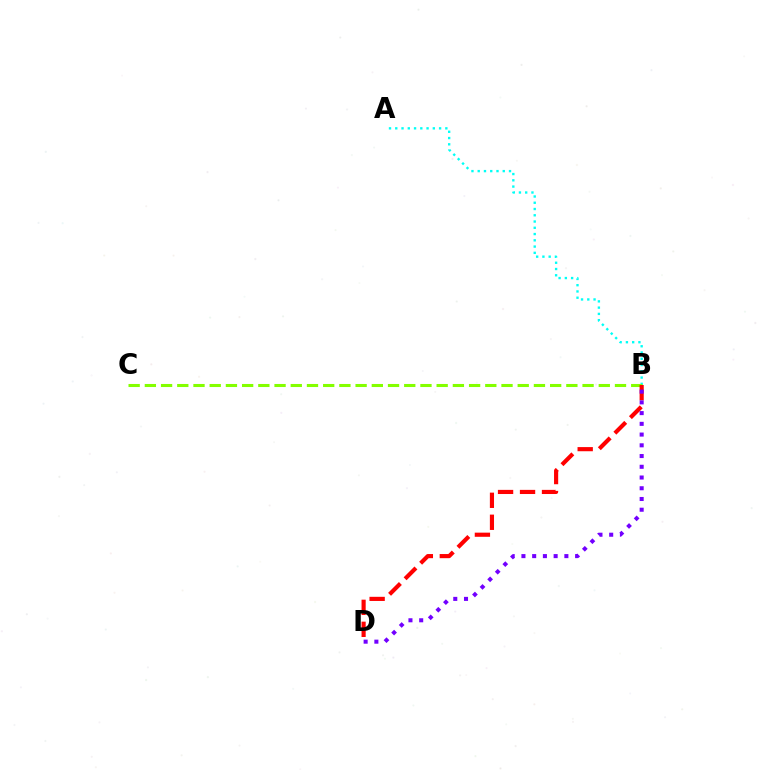{('A', 'B'): [{'color': '#00fff6', 'line_style': 'dotted', 'thickness': 1.7}], ('B', 'C'): [{'color': '#84ff00', 'line_style': 'dashed', 'thickness': 2.2}], ('B', 'D'): [{'color': '#ff0000', 'line_style': 'dashed', 'thickness': 2.99}, {'color': '#7200ff', 'line_style': 'dotted', 'thickness': 2.92}]}